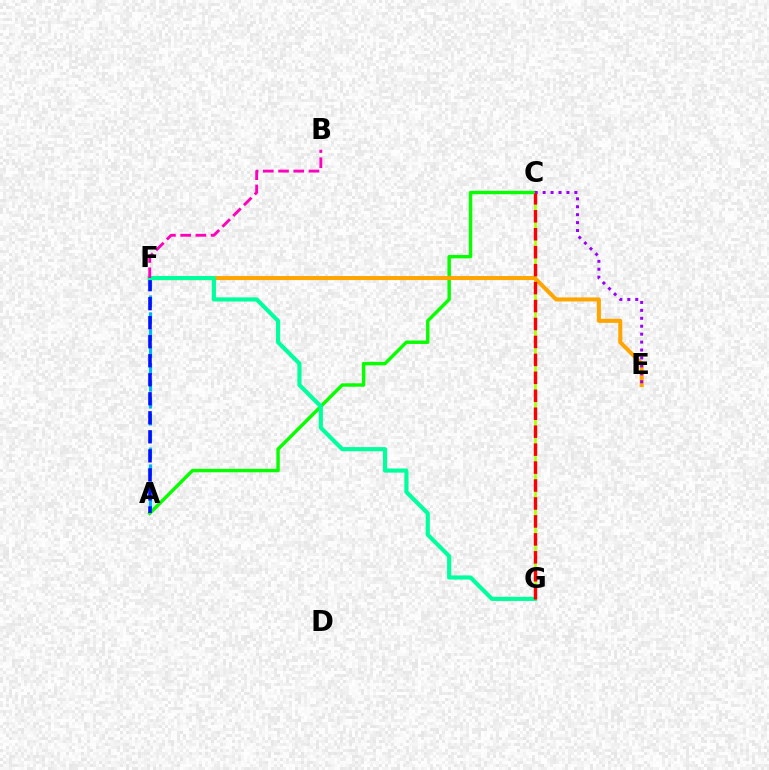{('A', 'C'): [{'color': '#08ff00', 'line_style': 'solid', 'thickness': 2.48}], ('C', 'G'): [{'color': '#b3ff00', 'line_style': 'solid', 'thickness': 1.96}, {'color': '#ff0000', 'line_style': 'dashed', 'thickness': 2.44}], ('A', 'F'): [{'color': '#00b5ff', 'line_style': 'dashed', 'thickness': 2.3}, {'color': '#0010ff', 'line_style': 'dashed', 'thickness': 2.58}], ('E', 'F'): [{'color': '#ffa500', 'line_style': 'solid', 'thickness': 2.91}], ('C', 'E'): [{'color': '#9b00ff', 'line_style': 'dotted', 'thickness': 2.15}], ('F', 'G'): [{'color': '#00ff9d', 'line_style': 'solid', 'thickness': 2.97}], ('B', 'F'): [{'color': '#ff00bd', 'line_style': 'dashed', 'thickness': 2.07}]}